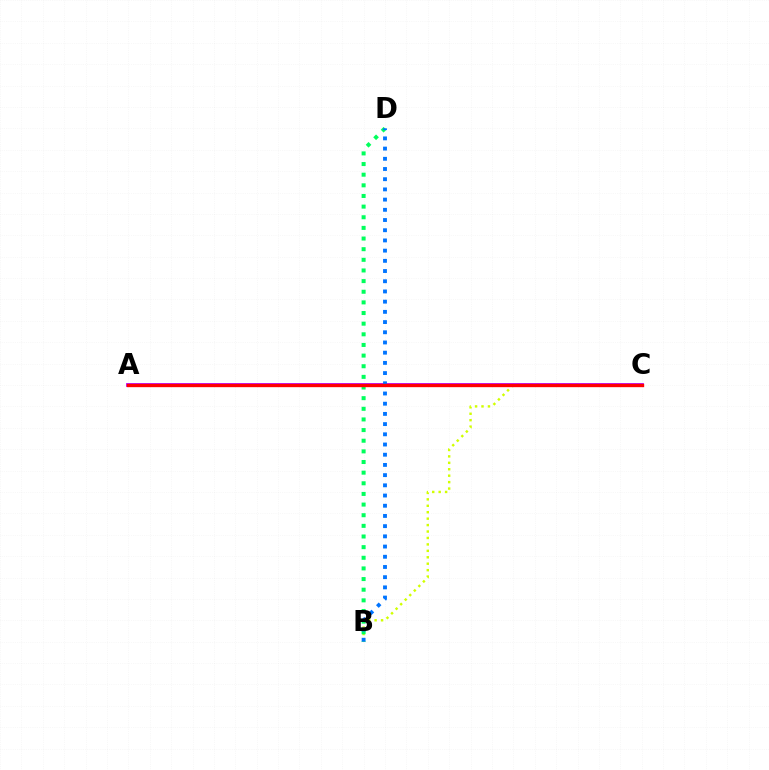{('B', 'C'): [{'color': '#d1ff00', 'line_style': 'dotted', 'thickness': 1.75}], ('A', 'C'): [{'color': '#b900ff', 'line_style': 'solid', 'thickness': 2.71}, {'color': '#ff0000', 'line_style': 'solid', 'thickness': 2.41}], ('B', 'D'): [{'color': '#00ff5c', 'line_style': 'dotted', 'thickness': 2.89}, {'color': '#0074ff', 'line_style': 'dotted', 'thickness': 2.77}]}